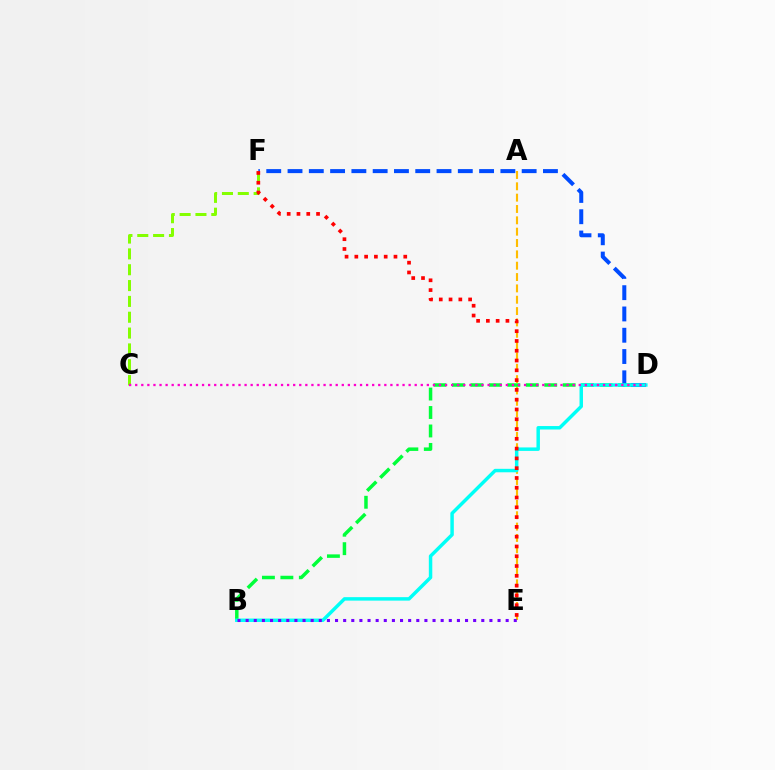{('C', 'F'): [{'color': '#84ff00', 'line_style': 'dashed', 'thickness': 2.15}], ('A', 'E'): [{'color': '#ffbd00', 'line_style': 'dashed', 'thickness': 1.54}], ('B', 'D'): [{'color': '#00ff39', 'line_style': 'dashed', 'thickness': 2.51}, {'color': '#00fff6', 'line_style': 'solid', 'thickness': 2.49}], ('D', 'F'): [{'color': '#004bff', 'line_style': 'dashed', 'thickness': 2.89}], ('B', 'E'): [{'color': '#7200ff', 'line_style': 'dotted', 'thickness': 2.21}], ('E', 'F'): [{'color': '#ff0000', 'line_style': 'dotted', 'thickness': 2.66}], ('C', 'D'): [{'color': '#ff00cf', 'line_style': 'dotted', 'thickness': 1.65}]}